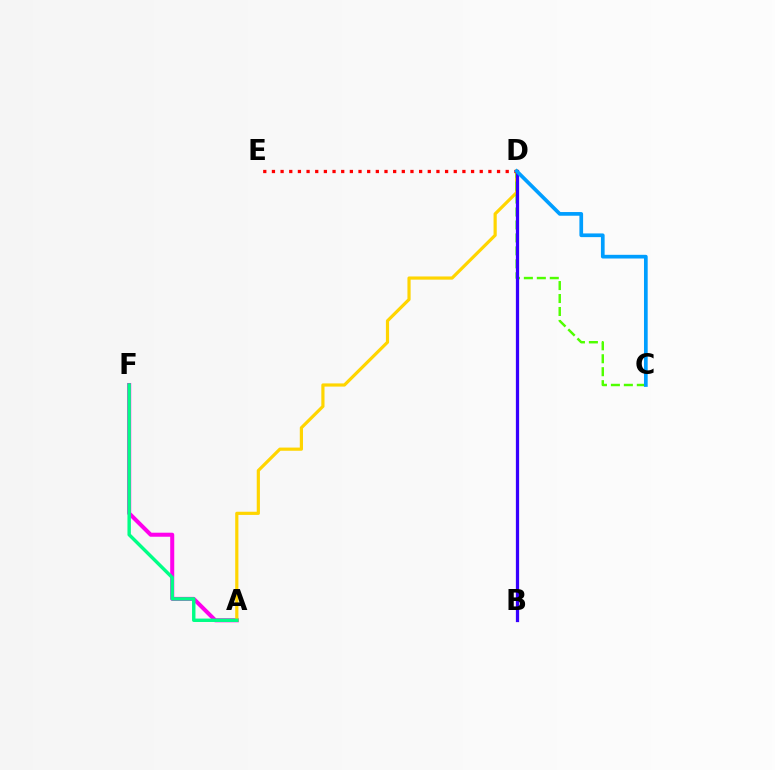{('A', 'F'): [{'color': '#ff00ed', 'line_style': 'solid', 'thickness': 2.9}, {'color': '#00ff86', 'line_style': 'solid', 'thickness': 2.46}], ('A', 'D'): [{'color': '#ffd500', 'line_style': 'solid', 'thickness': 2.3}], ('C', 'D'): [{'color': '#4fff00', 'line_style': 'dashed', 'thickness': 1.76}, {'color': '#009eff', 'line_style': 'solid', 'thickness': 2.66}], ('D', 'E'): [{'color': '#ff0000', 'line_style': 'dotted', 'thickness': 2.35}], ('B', 'D'): [{'color': '#3700ff', 'line_style': 'solid', 'thickness': 2.33}]}